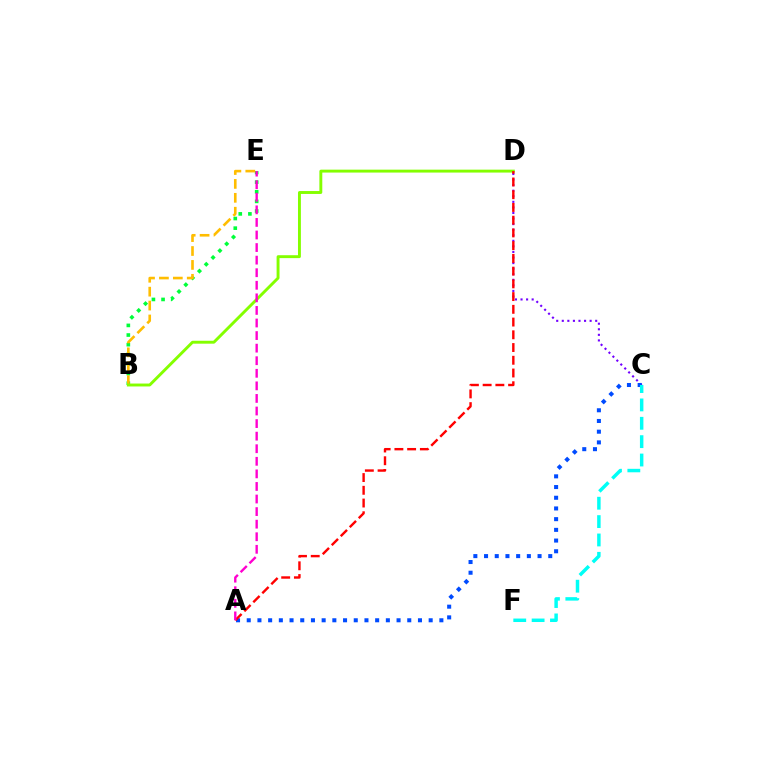{('C', 'D'): [{'color': '#7200ff', 'line_style': 'dotted', 'thickness': 1.51}], ('B', 'E'): [{'color': '#00ff39', 'line_style': 'dotted', 'thickness': 2.62}, {'color': '#ffbd00', 'line_style': 'dashed', 'thickness': 1.89}], ('A', 'C'): [{'color': '#004bff', 'line_style': 'dotted', 'thickness': 2.91}], ('C', 'F'): [{'color': '#00fff6', 'line_style': 'dashed', 'thickness': 2.5}], ('B', 'D'): [{'color': '#84ff00', 'line_style': 'solid', 'thickness': 2.1}], ('A', 'D'): [{'color': '#ff0000', 'line_style': 'dashed', 'thickness': 1.73}], ('A', 'E'): [{'color': '#ff00cf', 'line_style': 'dashed', 'thickness': 1.71}]}